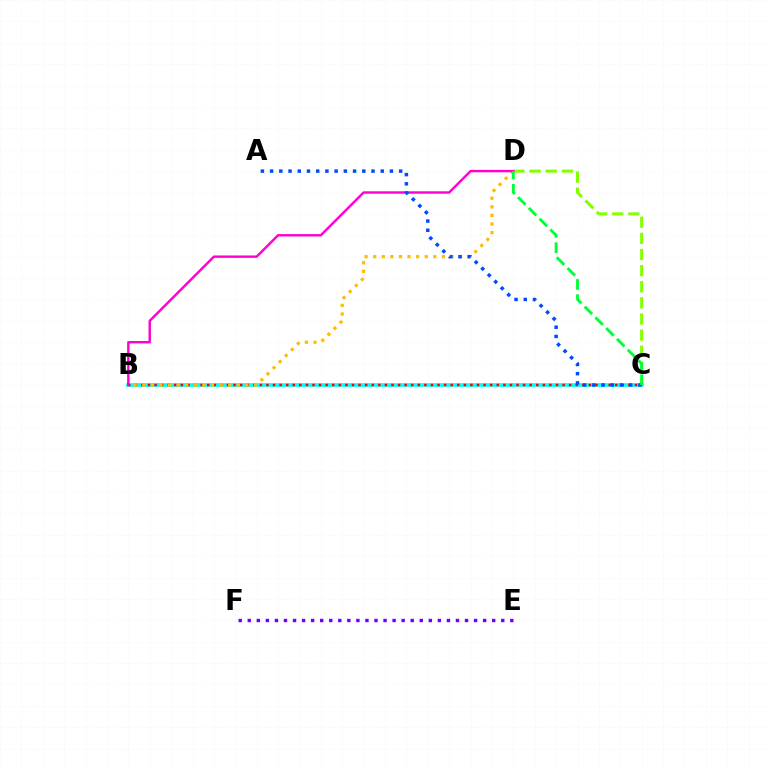{('E', 'F'): [{'color': '#7200ff', 'line_style': 'dotted', 'thickness': 2.46}], ('B', 'C'): [{'color': '#00fff6', 'line_style': 'solid', 'thickness': 2.63}, {'color': '#ff0000', 'line_style': 'dotted', 'thickness': 1.79}], ('C', 'D'): [{'color': '#84ff00', 'line_style': 'dashed', 'thickness': 2.19}, {'color': '#00ff39', 'line_style': 'dashed', 'thickness': 2.07}], ('B', 'D'): [{'color': '#ffbd00', 'line_style': 'dotted', 'thickness': 2.33}, {'color': '#ff00cf', 'line_style': 'solid', 'thickness': 1.74}], ('A', 'C'): [{'color': '#004bff', 'line_style': 'dotted', 'thickness': 2.5}]}